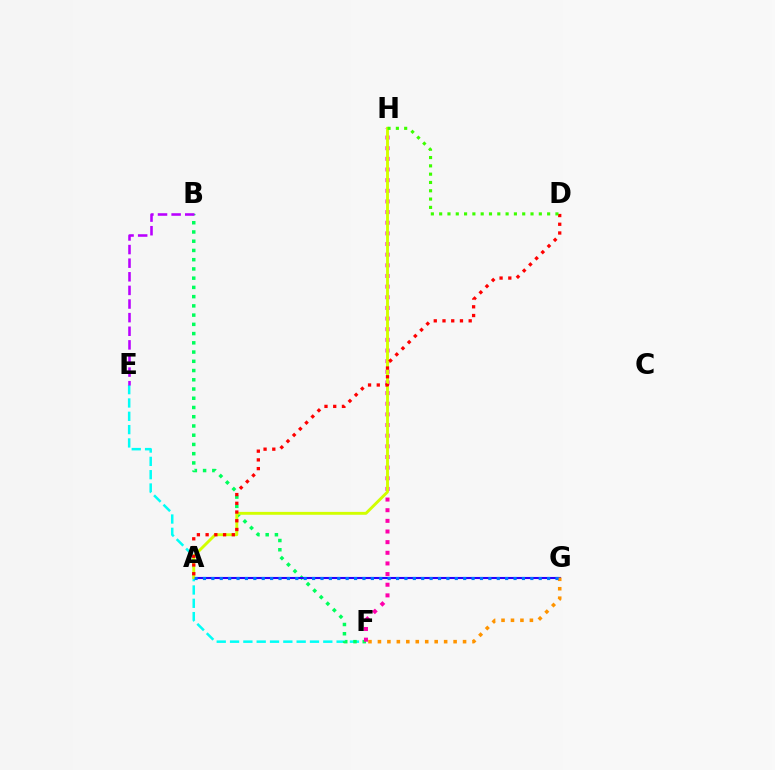{('E', 'F'): [{'color': '#00fff6', 'line_style': 'dashed', 'thickness': 1.81}], ('B', 'F'): [{'color': '#00ff5c', 'line_style': 'dotted', 'thickness': 2.51}], ('B', 'E'): [{'color': '#b900ff', 'line_style': 'dashed', 'thickness': 1.85}], ('F', 'H'): [{'color': '#ff00ac', 'line_style': 'dotted', 'thickness': 2.89}], ('A', 'G'): [{'color': '#2500ff', 'line_style': 'solid', 'thickness': 1.51}, {'color': '#0074ff', 'line_style': 'dotted', 'thickness': 2.28}], ('F', 'G'): [{'color': '#ff9400', 'line_style': 'dotted', 'thickness': 2.57}], ('A', 'H'): [{'color': '#d1ff00', 'line_style': 'solid', 'thickness': 2.08}], ('A', 'D'): [{'color': '#ff0000', 'line_style': 'dotted', 'thickness': 2.37}], ('D', 'H'): [{'color': '#3dff00', 'line_style': 'dotted', 'thickness': 2.26}]}